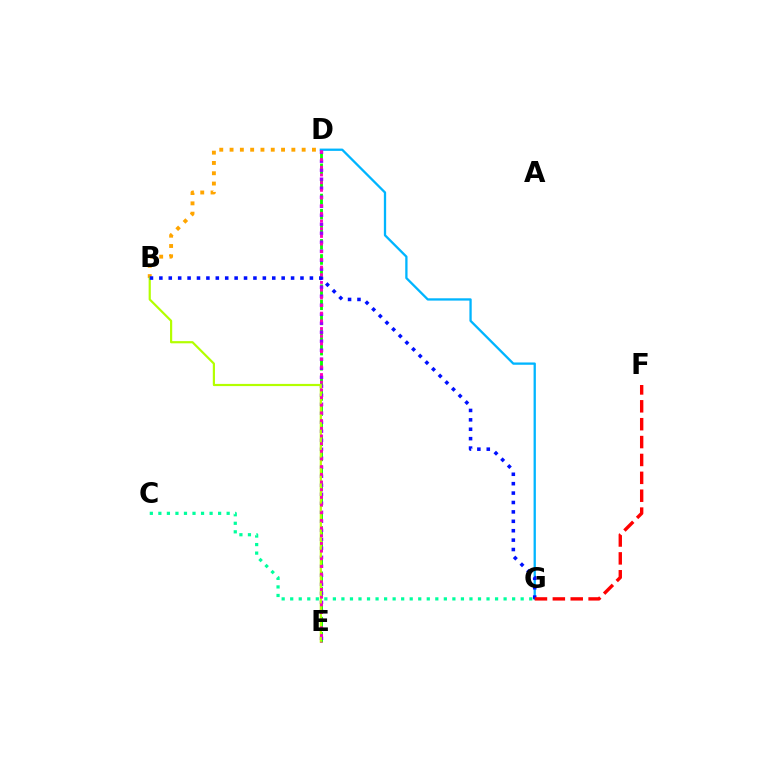{('B', 'D'): [{'color': '#ffa500', 'line_style': 'dotted', 'thickness': 2.8}], ('D', 'E'): [{'color': '#08ff00', 'line_style': 'dashed', 'thickness': 2.05}, {'color': '#9b00ff', 'line_style': 'dotted', 'thickness': 2.45}, {'color': '#ff00bd', 'line_style': 'dotted', 'thickness': 2.09}], ('D', 'G'): [{'color': '#00b5ff', 'line_style': 'solid', 'thickness': 1.65}], ('C', 'G'): [{'color': '#00ff9d', 'line_style': 'dotted', 'thickness': 2.32}], ('B', 'E'): [{'color': '#b3ff00', 'line_style': 'solid', 'thickness': 1.57}], ('B', 'G'): [{'color': '#0010ff', 'line_style': 'dotted', 'thickness': 2.56}], ('F', 'G'): [{'color': '#ff0000', 'line_style': 'dashed', 'thickness': 2.43}]}